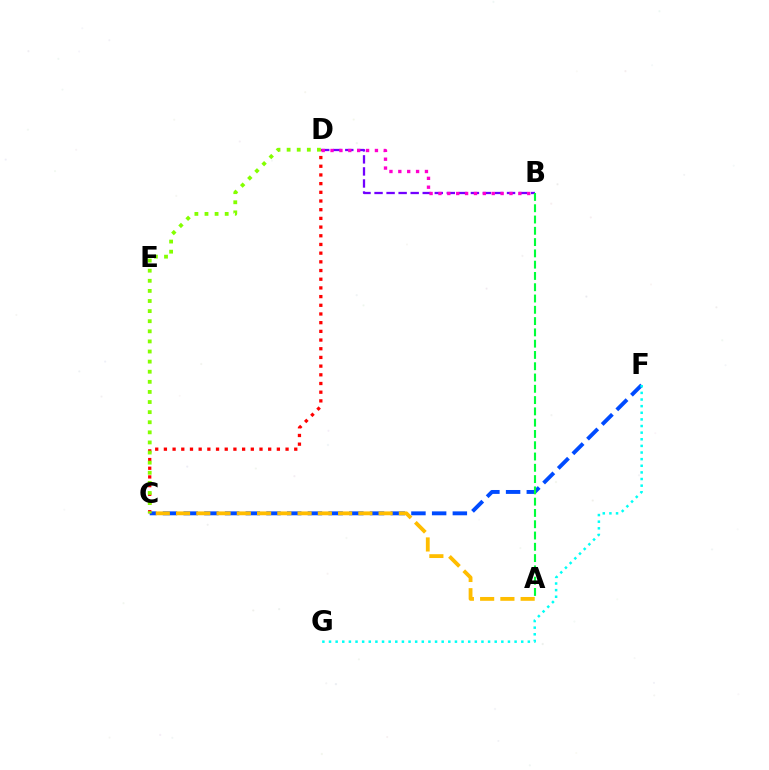{('C', 'F'): [{'color': '#004bff', 'line_style': 'dashed', 'thickness': 2.81}], ('B', 'D'): [{'color': '#7200ff', 'line_style': 'dashed', 'thickness': 1.64}, {'color': '#ff00cf', 'line_style': 'dotted', 'thickness': 2.41}], ('A', 'C'): [{'color': '#ffbd00', 'line_style': 'dashed', 'thickness': 2.75}], ('C', 'D'): [{'color': '#ff0000', 'line_style': 'dotted', 'thickness': 2.36}, {'color': '#84ff00', 'line_style': 'dotted', 'thickness': 2.75}], ('A', 'B'): [{'color': '#00ff39', 'line_style': 'dashed', 'thickness': 1.53}], ('F', 'G'): [{'color': '#00fff6', 'line_style': 'dotted', 'thickness': 1.8}]}